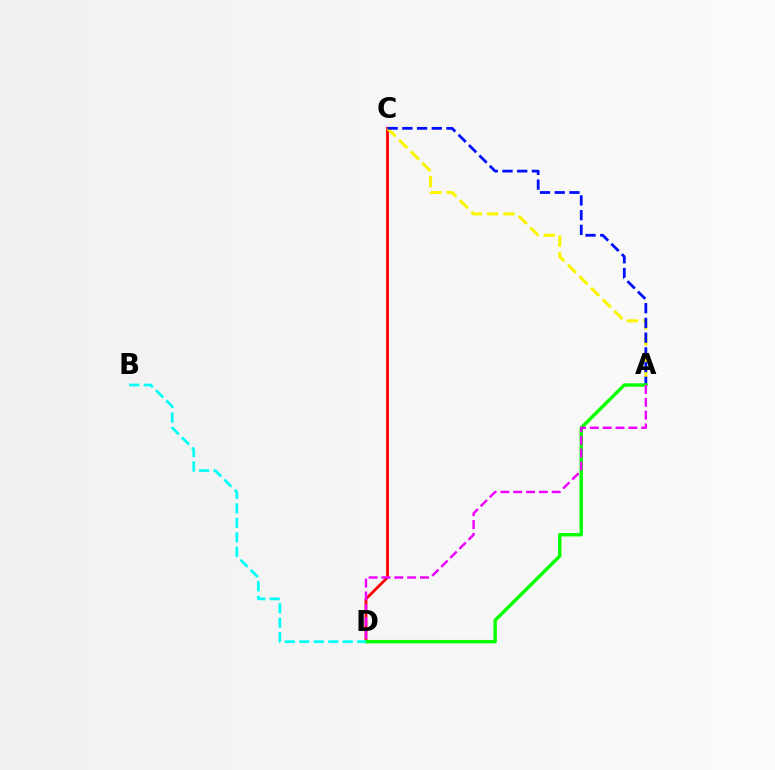{('C', 'D'): [{'color': '#ff0000', 'line_style': 'solid', 'thickness': 2.02}], ('A', 'C'): [{'color': '#fcf500', 'line_style': 'dashed', 'thickness': 2.22}, {'color': '#0010ff', 'line_style': 'dashed', 'thickness': 2.0}], ('A', 'D'): [{'color': '#08ff00', 'line_style': 'solid', 'thickness': 2.46}, {'color': '#ee00ff', 'line_style': 'dashed', 'thickness': 1.74}], ('B', 'D'): [{'color': '#00fff6', 'line_style': 'dashed', 'thickness': 1.97}]}